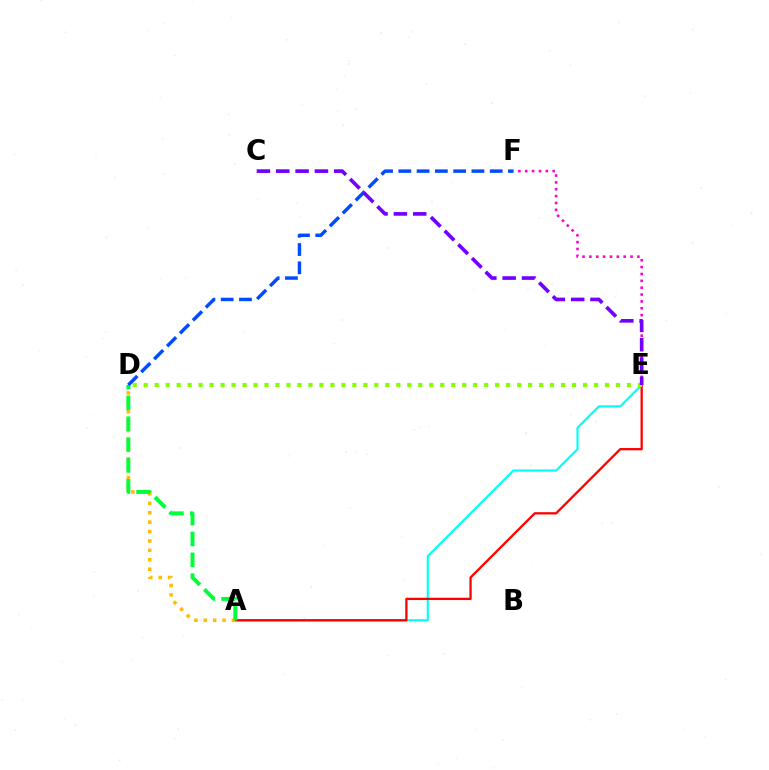{('A', 'E'): [{'color': '#00fff6', 'line_style': 'solid', 'thickness': 1.56}, {'color': '#ff0000', 'line_style': 'solid', 'thickness': 1.65}], ('E', 'F'): [{'color': '#ff00cf', 'line_style': 'dotted', 'thickness': 1.86}], ('A', 'D'): [{'color': '#ffbd00', 'line_style': 'dotted', 'thickness': 2.56}, {'color': '#00ff39', 'line_style': 'dashed', 'thickness': 2.83}], ('D', 'E'): [{'color': '#84ff00', 'line_style': 'dotted', 'thickness': 2.98}], ('D', 'F'): [{'color': '#004bff', 'line_style': 'dashed', 'thickness': 2.48}], ('C', 'E'): [{'color': '#7200ff', 'line_style': 'dashed', 'thickness': 2.63}]}